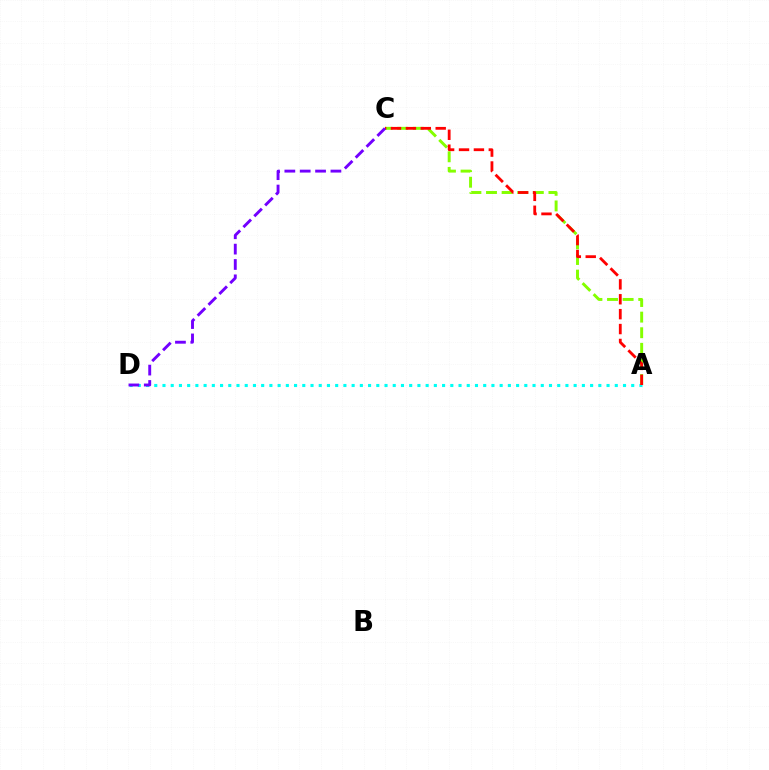{('A', 'D'): [{'color': '#00fff6', 'line_style': 'dotted', 'thickness': 2.23}], ('A', 'C'): [{'color': '#84ff00', 'line_style': 'dashed', 'thickness': 2.12}, {'color': '#ff0000', 'line_style': 'dashed', 'thickness': 2.02}], ('C', 'D'): [{'color': '#7200ff', 'line_style': 'dashed', 'thickness': 2.09}]}